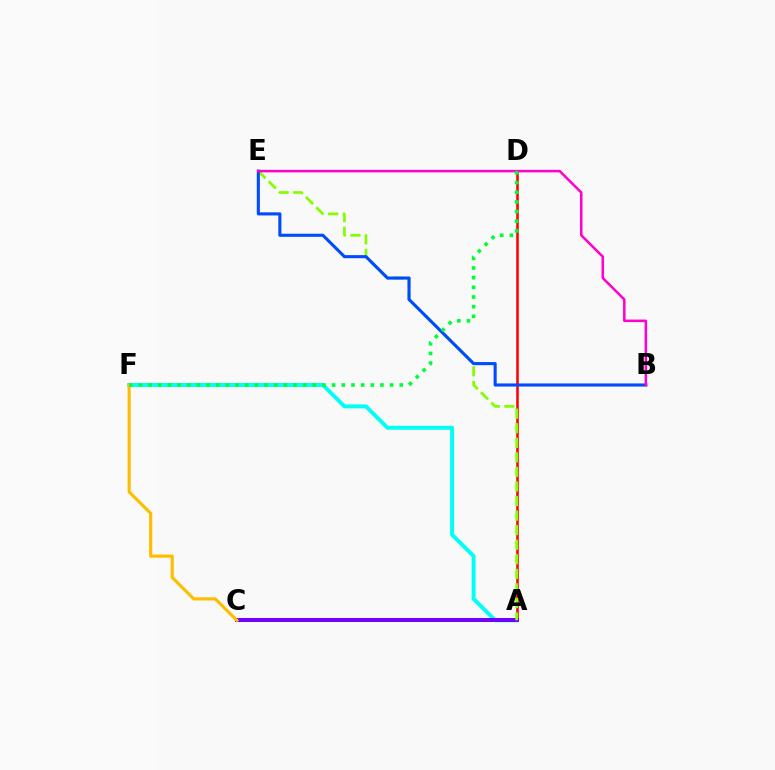{('A', 'F'): [{'color': '#00fff6', 'line_style': 'solid', 'thickness': 2.84}], ('A', 'D'): [{'color': '#ff0000', 'line_style': 'solid', 'thickness': 1.85}], ('A', 'C'): [{'color': '#7200ff', 'line_style': 'solid', 'thickness': 2.86}], ('A', 'E'): [{'color': '#84ff00', 'line_style': 'dashed', 'thickness': 1.98}], ('B', 'E'): [{'color': '#004bff', 'line_style': 'solid', 'thickness': 2.23}, {'color': '#ff00cf', 'line_style': 'solid', 'thickness': 1.81}], ('C', 'F'): [{'color': '#ffbd00', 'line_style': 'solid', 'thickness': 2.27}], ('D', 'F'): [{'color': '#00ff39', 'line_style': 'dotted', 'thickness': 2.62}]}